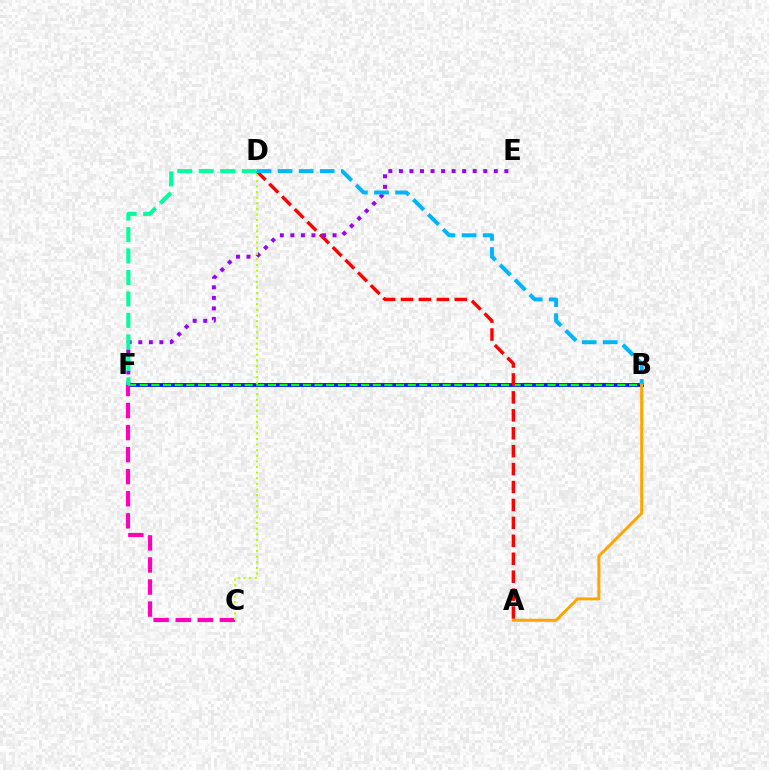{('B', 'F'): [{'color': '#0010ff', 'line_style': 'solid', 'thickness': 2.74}, {'color': '#08ff00', 'line_style': 'dashed', 'thickness': 1.58}], ('C', 'F'): [{'color': '#ff00bd', 'line_style': 'dashed', 'thickness': 3.0}], ('A', 'D'): [{'color': '#ff0000', 'line_style': 'dashed', 'thickness': 2.44}], ('E', 'F'): [{'color': '#9b00ff', 'line_style': 'dotted', 'thickness': 2.87}], ('B', 'D'): [{'color': '#00b5ff', 'line_style': 'dashed', 'thickness': 2.86}], ('C', 'D'): [{'color': '#b3ff00', 'line_style': 'dotted', 'thickness': 1.52}], ('A', 'B'): [{'color': '#ffa500', 'line_style': 'solid', 'thickness': 2.14}], ('D', 'F'): [{'color': '#00ff9d', 'line_style': 'dashed', 'thickness': 2.92}]}